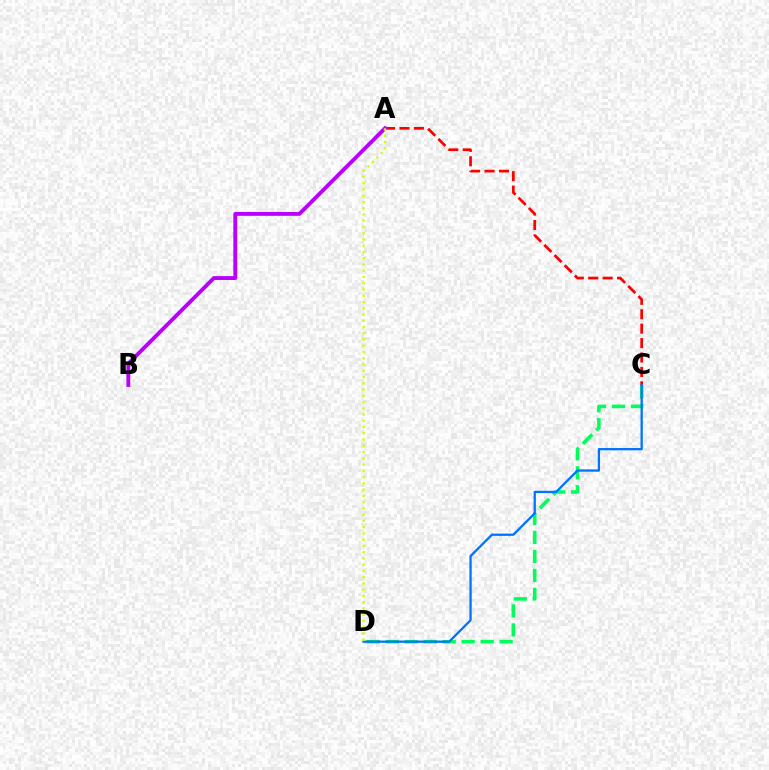{('A', 'C'): [{'color': '#ff0000', 'line_style': 'dashed', 'thickness': 1.96}], ('C', 'D'): [{'color': '#00ff5c', 'line_style': 'dashed', 'thickness': 2.58}, {'color': '#0074ff', 'line_style': 'solid', 'thickness': 1.66}], ('A', 'B'): [{'color': '#b900ff', 'line_style': 'solid', 'thickness': 2.79}], ('A', 'D'): [{'color': '#d1ff00', 'line_style': 'dotted', 'thickness': 1.7}]}